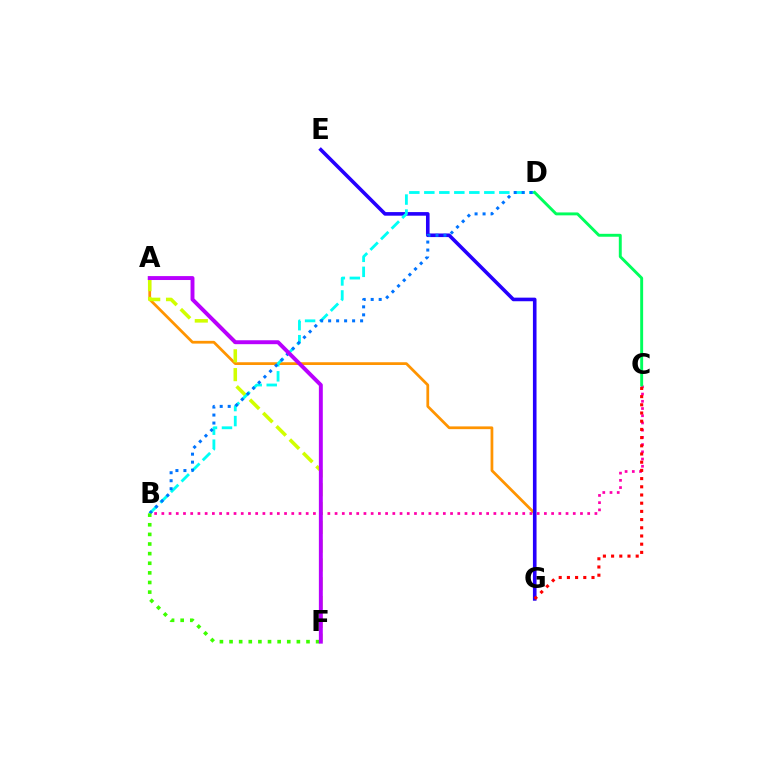{('A', 'G'): [{'color': '#ff9400', 'line_style': 'solid', 'thickness': 1.98}], ('B', 'C'): [{'color': '#ff00ac', 'line_style': 'dotted', 'thickness': 1.96}], ('E', 'G'): [{'color': '#2500ff', 'line_style': 'solid', 'thickness': 2.59}], ('A', 'F'): [{'color': '#d1ff00', 'line_style': 'dashed', 'thickness': 2.56}, {'color': '#b900ff', 'line_style': 'solid', 'thickness': 2.83}], ('B', 'D'): [{'color': '#00fff6', 'line_style': 'dashed', 'thickness': 2.04}, {'color': '#0074ff', 'line_style': 'dotted', 'thickness': 2.17}], ('C', 'D'): [{'color': '#00ff5c', 'line_style': 'solid', 'thickness': 2.1}], ('C', 'G'): [{'color': '#ff0000', 'line_style': 'dotted', 'thickness': 2.23}], ('B', 'F'): [{'color': '#3dff00', 'line_style': 'dotted', 'thickness': 2.61}]}